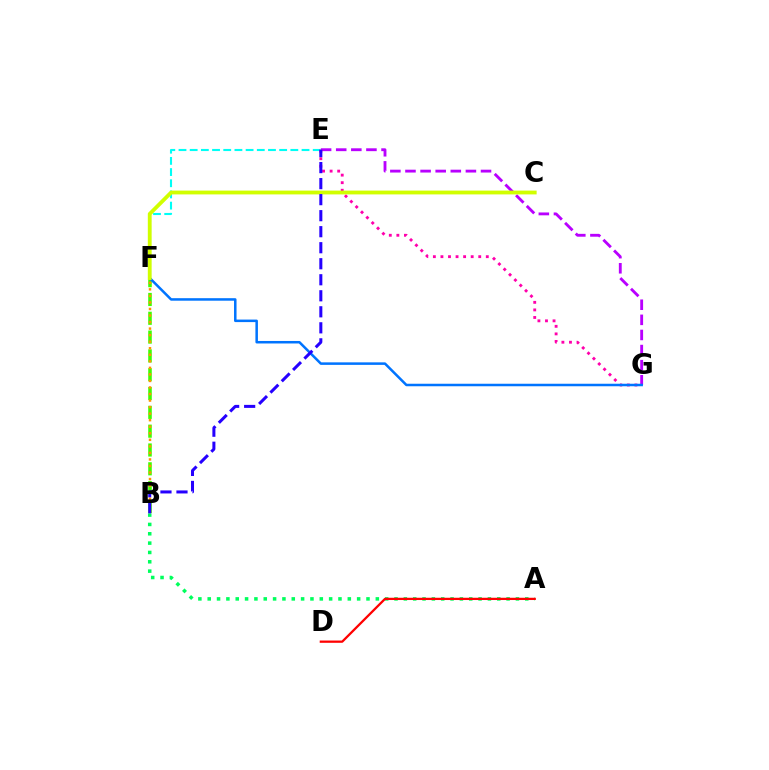{('B', 'F'): [{'color': '#3dff00', 'line_style': 'dashed', 'thickness': 2.56}, {'color': '#ff9400', 'line_style': 'dotted', 'thickness': 1.78}], ('E', 'G'): [{'color': '#b900ff', 'line_style': 'dashed', 'thickness': 2.05}, {'color': '#ff00ac', 'line_style': 'dotted', 'thickness': 2.05}], ('E', 'F'): [{'color': '#00fff6', 'line_style': 'dashed', 'thickness': 1.52}], ('A', 'B'): [{'color': '#00ff5c', 'line_style': 'dotted', 'thickness': 2.54}], ('F', 'G'): [{'color': '#0074ff', 'line_style': 'solid', 'thickness': 1.81}], ('C', 'F'): [{'color': '#d1ff00', 'line_style': 'solid', 'thickness': 2.75}], ('A', 'D'): [{'color': '#ff0000', 'line_style': 'solid', 'thickness': 1.63}], ('B', 'E'): [{'color': '#2500ff', 'line_style': 'dashed', 'thickness': 2.18}]}